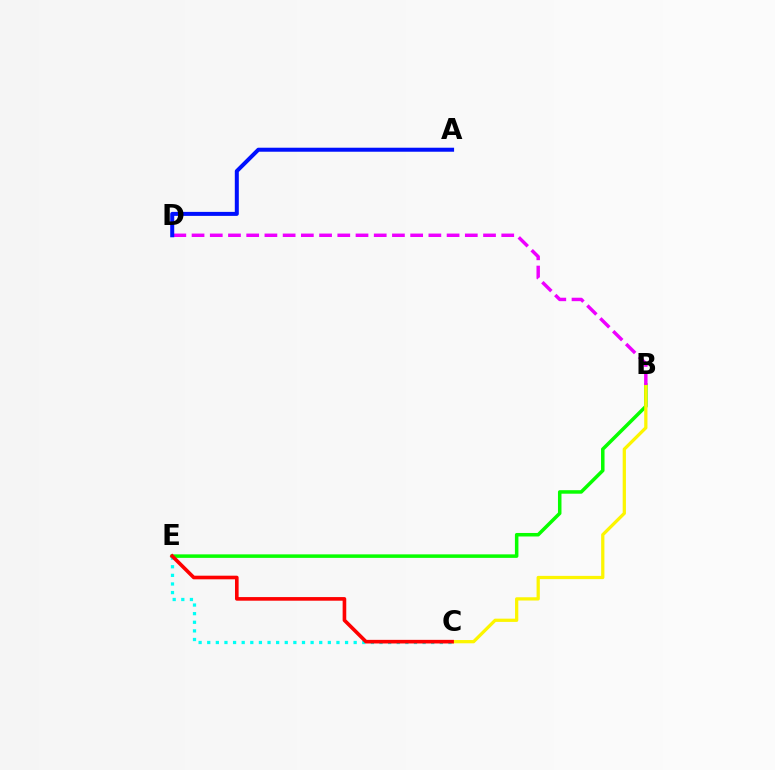{('B', 'E'): [{'color': '#08ff00', 'line_style': 'solid', 'thickness': 2.53}], ('B', 'C'): [{'color': '#fcf500', 'line_style': 'solid', 'thickness': 2.34}], ('C', 'E'): [{'color': '#00fff6', 'line_style': 'dotted', 'thickness': 2.34}, {'color': '#ff0000', 'line_style': 'solid', 'thickness': 2.61}], ('B', 'D'): [{'color': '#ee00ff', 'line_style': 'dashed', 'thickness': 2.47}], ('A', 'D'): [{'color': '#0010ff', 'line_style': 'solid', 'thickness': 2.88}]}